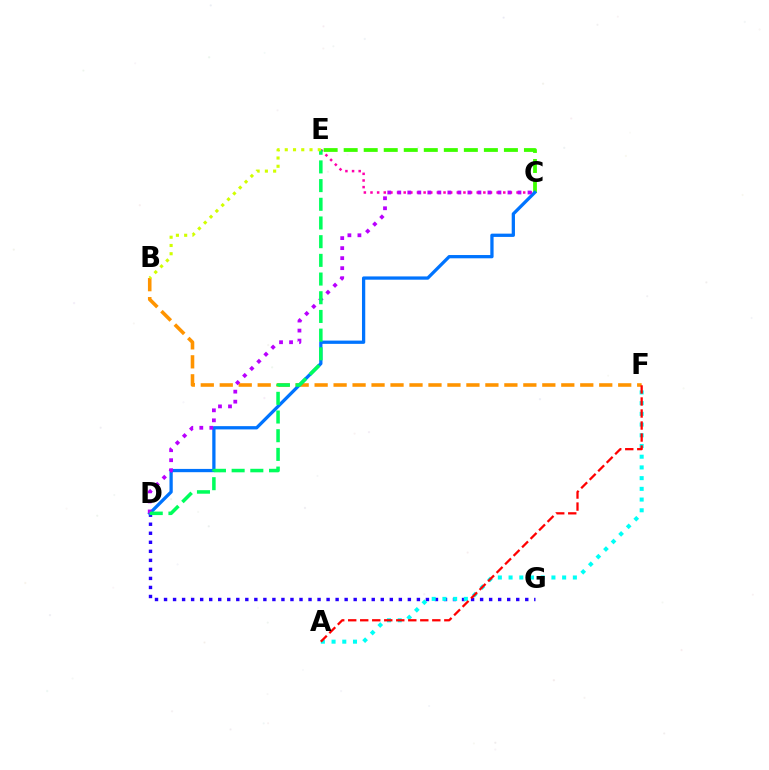{('D', 'G'): [{'color': '#2500ff', 'line_style': 'dotted', 'thickness': 2.45}], ('C', 'E'): [{'color': '#3dff00', 'line_style': 'dashed', 'thickness': 2.72}, {'color': '#ff00ac', 'line_style': 'dotted', 'thickness': 1.8}], ('A', 'F'): [{'color': '#00fff6', 'line_style': 'dotted', 'thickness': 2.91}, {'color': '#ff0000', 'line_style': 'dashed', 'thickness': 1.63}], ('B', 'F'): [{'color': '#ff9400', 'line_style': 'dashed', 'thickness': 2.58}], ('C', 'D'): [{'color': '#0074ff', 'line_style': 'solid', 'thickness': 2.36}, {'color': '#b900ff', 'line_style': 'dotted', 'thickness': 2.72}], ('D', 'E'): [{'color': '#00ff5c', 'line_style': 'dashed', 'thickness': 2.54}], ('B', 'E'): [{'color': '#d1ff00', 'line_style': 'dotted', 'thickness': 2.24}]}